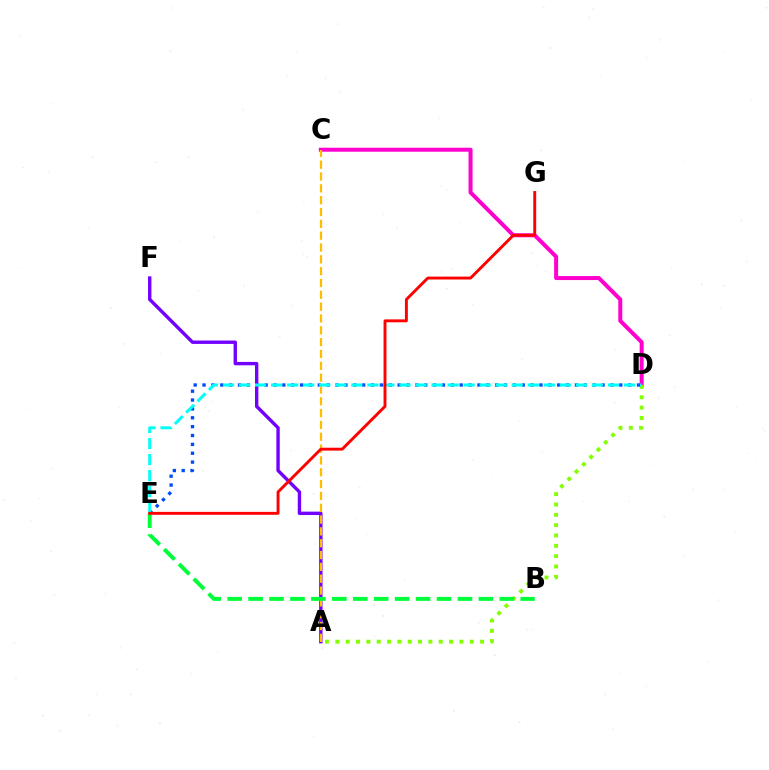{('C', 'D'): [{'color': '#ff00cf', 'line_style': 'solid', 'thickness': 2.88}], ('A', 'D'): [{'color': '#84ff00', 'line_style': 'dotted', 'thickness': 2.81}], ('D', 'E'): [{'color': '#004bff', 'line_style': 'dotted', 'thickness': 2.41}, {'color': '#00fff6', 'line_style': 'dashed', 'thickness': 2.18}], ('A', 'F'): [{'color': '#7200ff', 'line_style': 'solid', 'thickness': 2.44}], ('A', 'C'): [{'color': '#ffbd00', 'line_style': 'dashed', 'thickness': 1.61}], ('B', 'E'): [{'color': '#00ff39', 'line_style': 'dashed', 'thickness': 2.84}], ('E', 'G'): [{'color': '#ff0000', 'line_style': 'solid', 'thickness': 2.09}]}